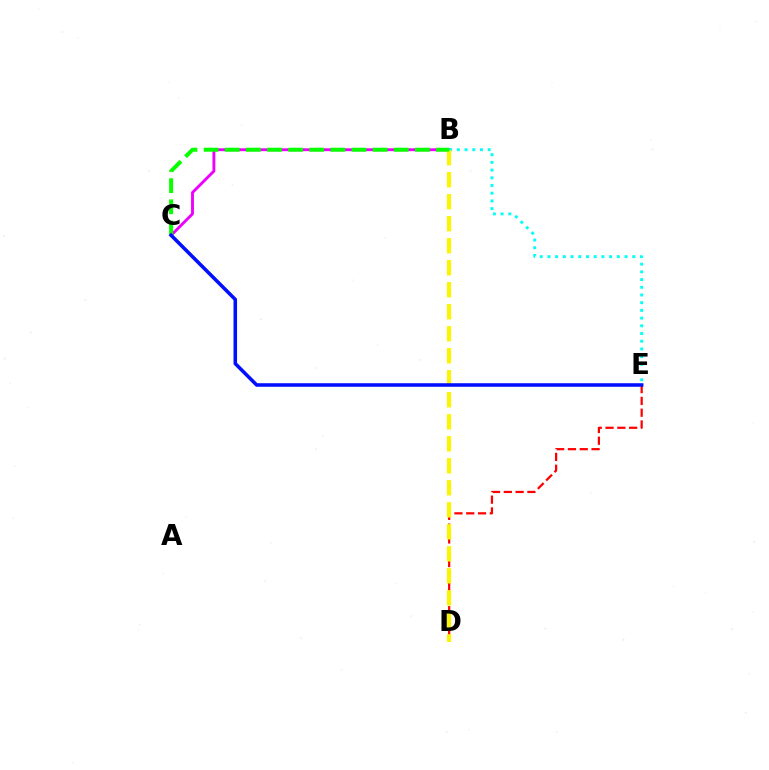{('D', 'E'): [{'color': '#ff0000', 'line_style': 'dashed', 'thickness': 1.6}], ('B', 'C'): [{'color': '#ee00ff', 'line_style': 'solid', 'thickness': 2.07}, {'color': '#08ff00', 'line_style': 'dashed', 'thickness': 2.87}], ('B', 'E'): [{'color': '#00fff6', 'line_style': 'dotted', 'thickness': 2.09}], ('B', 'D'): [{'color': '#fcf500', 'line_style': 'dashed', 'thickness': 2.99}], ('C', 'E'): [{'color': '#0010ff', 'line_style': 'solid', 'thickness': 2.55}]}